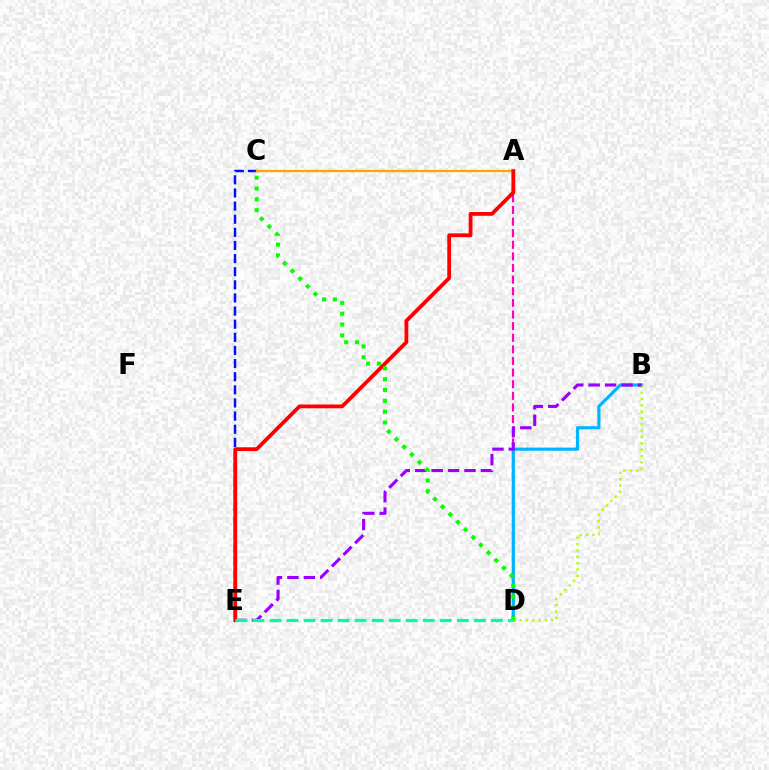{('C', 'E'): [{'color': '#0010ff', 'line_style': 'dashed', 'thickness': 1.78}], ('A', 'C'): [{'color': '#ffa500', 'line_style': 'solid', 'thickness': 1.66}], ('A', 'D'): [{'color': '#ff00bd', 'line_style': 'dashed', 'thickness': 1.58}], ('B', 'D'): [{'color': '#00b5ff', 'line_style': 'solid', 'thickness': 2.26}, {'color': '#b3ff00', 'line_style': 'dotted', 'thickness': 1.73}], ('A', 'E'): [{'color': '#ff0000', 'line_style': 'solid', 'thickness': 2.73}], ('B', 'E'): [{'color': '#9b00ff', 'line_style': 'dashed', 'thickness': 2.23}], ('C', 'D'): [{'color': '#08ff00', 'line_style': 'dotted', 'thickness': 2.94}], ('D', 'E'): [{'color': '#00ff9d', 'line_style': 'dashed', 'thickness': 2.31}]}